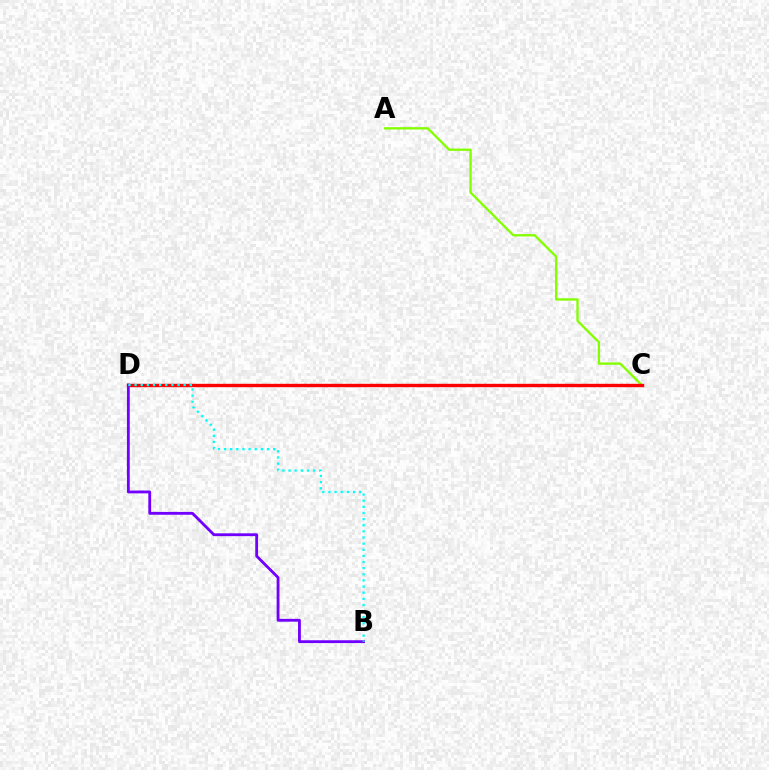{('A', 'C'): [{'color': '#84ff00', 'line_style': 'solid', 'thickness': 1.68}], ('C', 'D'): [{'color': '#ff0000', 'line_style': 'solid', 'thickness': 2.44}], ('B', 'D'): [{'color': '#7200ff', 'line_style': 'solid', 'thickness': 2.03}, {'color': '#00fff6', 'line_style': 'dotted', 'thickness': 1.67}]}